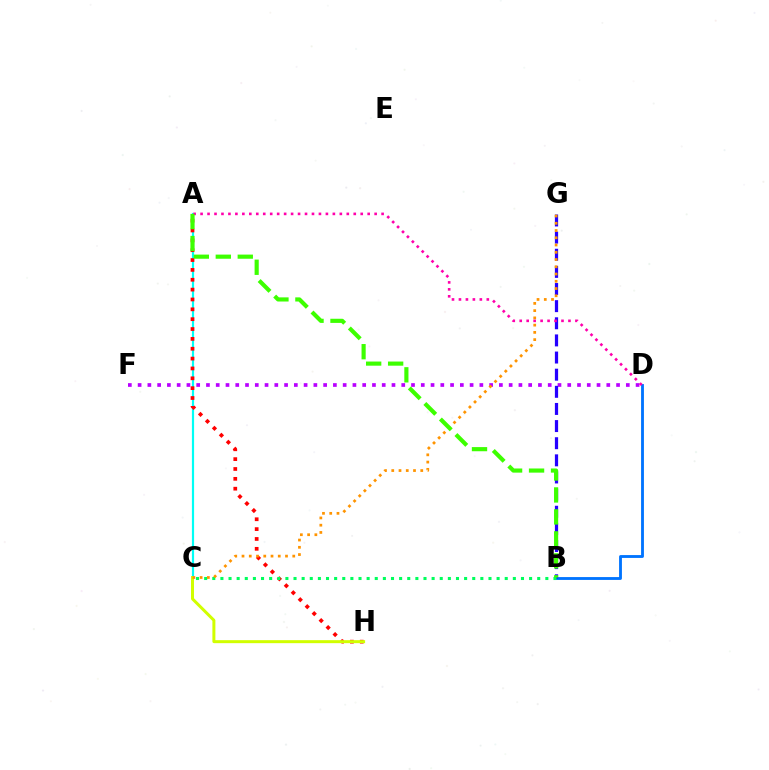{('A', 'C'): [{'color': '#00fff6', 'line_style': 'solid', 'thickness': 1.58}], ('D', 'F'): [{'color': '#b900ff', 'line_style': 'dotted', 'thickness': 2.65}], ('B', 'D'): [{'color': '#0074ff', 'line_style': 'solid', 'thickness': 2.05}], ('A', 'H'): [{'color': '#ff0000', 'line_style': 'dotted', 'thickness': 2.68}], ('C', 'H'): [{'color': '#d1ff00', 'line_style': 'solid', 'thickness': 2.16}], ('B', 'G'): [{'color': '#2500ff', 'line_style': 'dashed', 'thickness': 2.33}], ('A', 'D'): [{'color': '#ff00ac', 'line_style': 'dotted', 'thickness': 1.89}], ('B', 'C'): [{'color': '#00ff5c', 'line_style': 'dotted', 'thickness': 2.21}], ('C', 'G'): [{'color': '#ff9400', 'line_style': 'dotted', 'thickness': 1.97}], ('A', 'B'): [{'color': '#3dff00', 'line_style': 'dashed', 'thickness': 2.98}]}